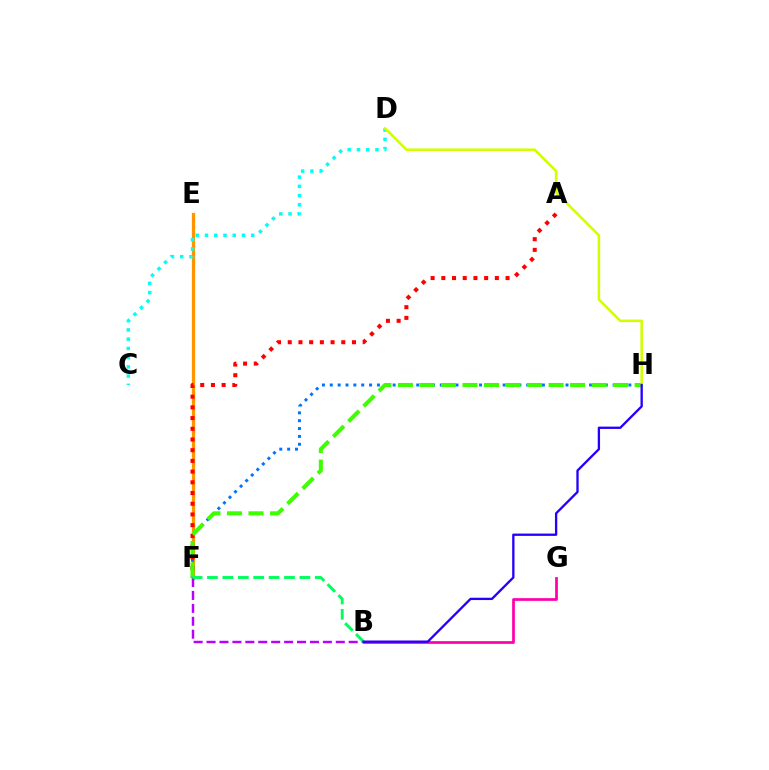{('E', 'F'): [{'color': '#ff9400', 'line_style': 'solid', 'thickness': 2.34}], ('B', 'G'): [{'color': '#ff00ac', 'line_style': 'solid', 'thickness': 1.96}], ('F', 'H'): [{'color': '#0074ff', 'line_style': 'dotted', 'thickness': 2.13}, {'color': '#3dff00', 'line_style': 'dashed', 'thickness': 2.92}], ('A', 'F'): [{'color': '#ff0000', 'line_style': 'dotted', 'thickness': 2.91}], ('C', 'D'): [{'color': '#00fff6', 'line_style': 'dotted', 'thickness': 2.51}], ('B', 'F'): [{'color': '#b900ff', 'line_style': 'dashed', 'thickness': 1.76}, {'color': '#00ff5c', 'line_style': 'dashed', 'thickness': 2.09}], ('D', 'H'): [{'color': '#d1ff00', 'line_style': 'solid', 'thickness': 1.83}], ('B', 'H'): [{'color': '#2500ff', 'line_style': 'solid', 'thickness': 1.67}]}